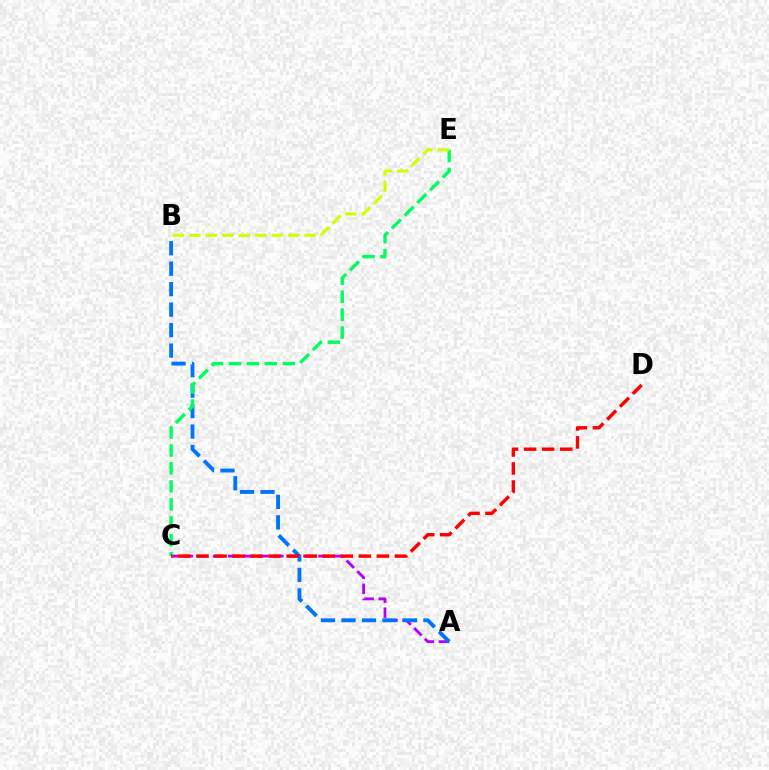{('A', 'C'): [{'color': '#b900ff', 'line_style': 'dashed', 'thickness': 2.05}], ('A', 'B'): [{'color': '#0074ff', 'line_style': 'dashed', 'thickness': 2.78}], ('C', 'E'): [{'color': '#00ff5c', 'line_style': 'dashed', 'thickness': 2.44}], ('B', 'E'): [{'color': '#d1ff00', 'line_style': 'dashed', 'thickness': 2.24}], ('C', 'D'): [{'color': '#ff0000', 'line_style': 'dashed', 'thickness': 2.45}]}